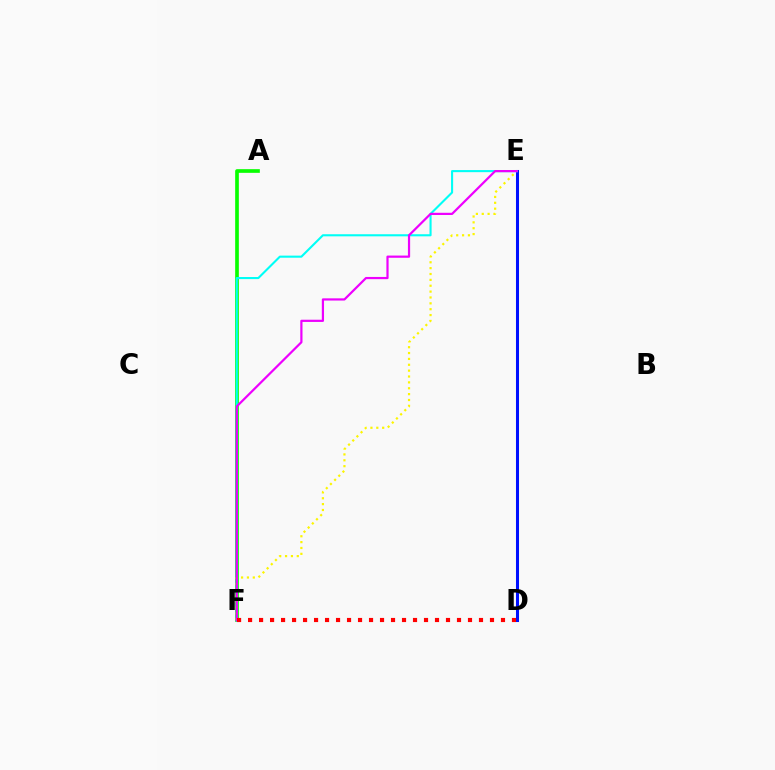{('A', 'F'): [{'color': '#08ff00', 'line_style': 'solid', 'thickness': 2.65}], ('D', 'E'): [{'color': '#0010ff', 'line_style': 'solid', 'thickness': 2.19}], ('E', 'F'): [{'color': '#00fff6', 'line_style': 'solid', 'thickness': 1.51}, {'color': '#fcf500', 'line_style': 'dotted', 'thickness': 1.59}, {'color': '#ee00ff', 'line_style': 'solid', 'thickness': 1.59}], ('D', 'F'): [{'color': '#ff0000', 'line_style': 'dotted', 'thickness': 2.99}]}